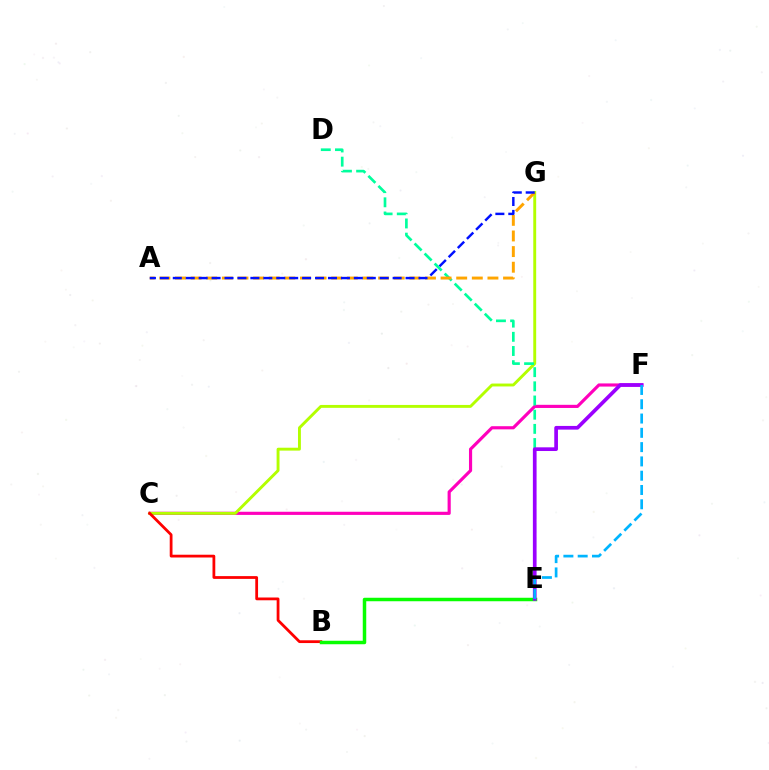{('C', 'F'): [{'color': '#ff00bd', 'line_style': 'solid', 'thickness': 2.27}], ('C', 'G'): [{'color': '#b3ff00', 'line_style': 'solid', 'thickness': 2.09}], ('B', 'C'): [{'color': '#ff0000', 'line_style': 'solid', 'thickness': 2.0}], ('D', 'E'): [{'color': '#00ff9d', 'line_style': 'dashed', 'thickness': 1.93}], ('B', 'E'): [{'color': '#08ff00', 'line_style': 'solid', 'thickness': 2.51}], ('A', 'G'): [{'color': '#ffa500', 'line_style': 'dashed', 'thickness': 2.12}, {'color': '#0010ff', 'line_style': 'dashed', 'thickness': 1.76}], ('E', 'F'): [{'color': '#9b00ff', 'line_style': 'solid', 'thickness': 2.66}, {'color': '#00b5ff', 'line_style': 'dashed', 'thickness': 1.94}]}